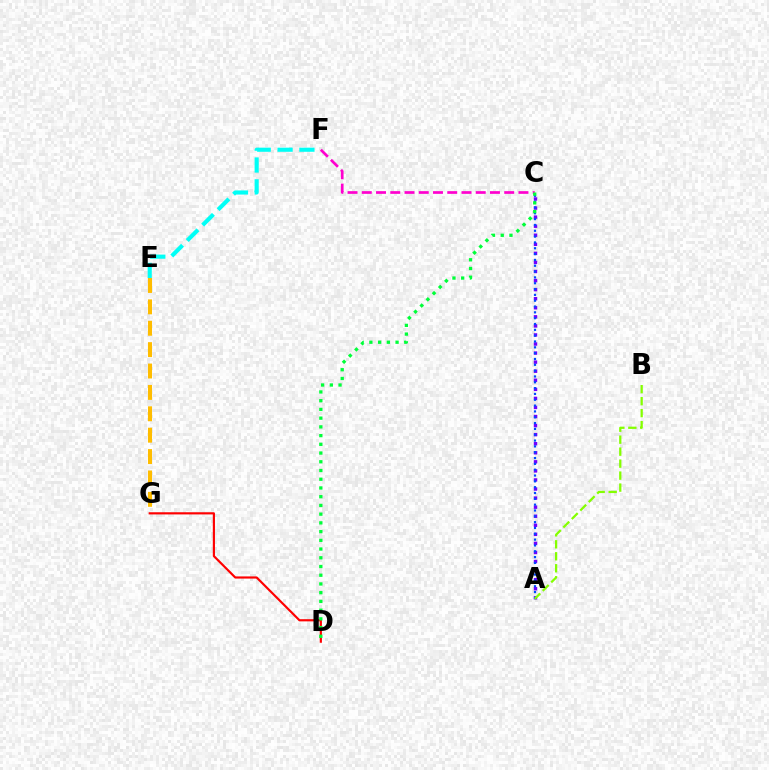{('E', 'G'): [{'color': '#ffbd00', 'line_style': 'dashed', 'thickness': 2.91}], ('A', 'C'): [{'color': '#7200ff', 'line_style': 'dotted', 'thickness': 2.46}, {'color': '#004bff', 'line_style': 'dotted', 'thickness': 1.58}], ('A', 'B'): [{'color': '#84ff00', 'line_style': 'dashed', 'thickness': 1.63}], ('C', 'F'): [{'color': '#ff00cf', 'line_style': 'dashed', 'thickness': 1.93}], ('E', 'F'): [{'color': '#00fff6', 'line_style': 'dashed', 'thickness': 2.97}], ('D', 'G'): [{'color': '#ff0000', 'line_style': 'solid', 'thickness': 1.56}], ('C', 'D'): [{'color': '#00ff39', 'line_style': 'dotted', 'thickness': 2.37}]}